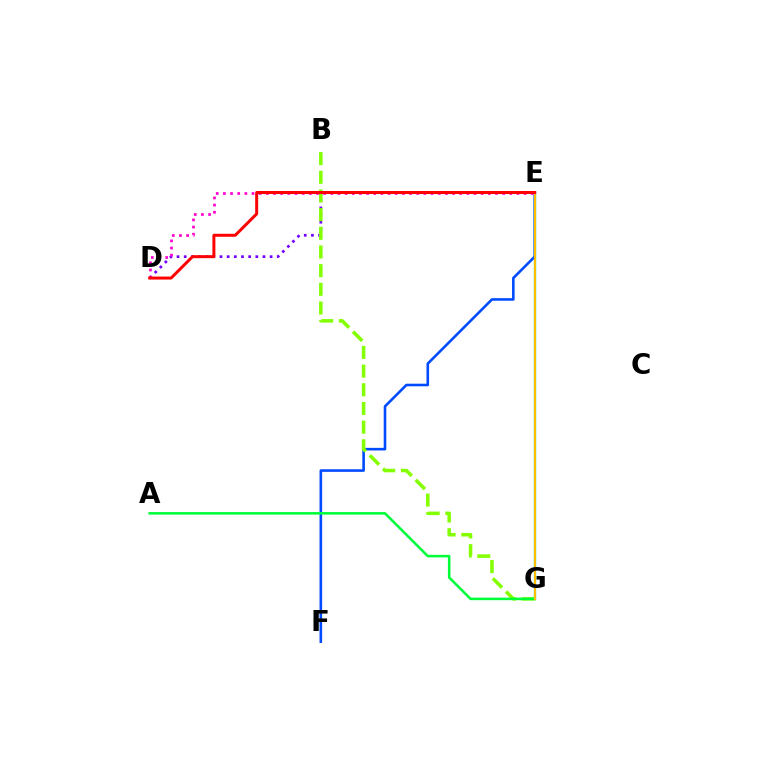{('E', 'G'): [{'color': '#00fff6', 'line_style': 'solid', 'thickness': 1.69}, {'color': '#ffbd00', 'line_style': 'solid', 'thickness': 1.56}], ('E', 'F'): [{'color': '#004bff', 'line_style': 'solid', 'thickness': 1.88}], ('D', 'E'): [{'color': '#7200ff', 'line_style': 'dotted', 'thickness': 1.95}, {'color': '#ff00cf', 'line_style': 'dotted', 'thickness': 1.95}, {'color': '#ff0000', 'line_style': 'solid', 'thickness': 2.15}], ('B', 'G'): [{'color': '#84ff00', 'line_style': 'dashed', 'thickness': 2.54}], ('A', 'G'): [{'color': '#00ff39', 'line_style': 'solid', 'thickness': 1.83}]}